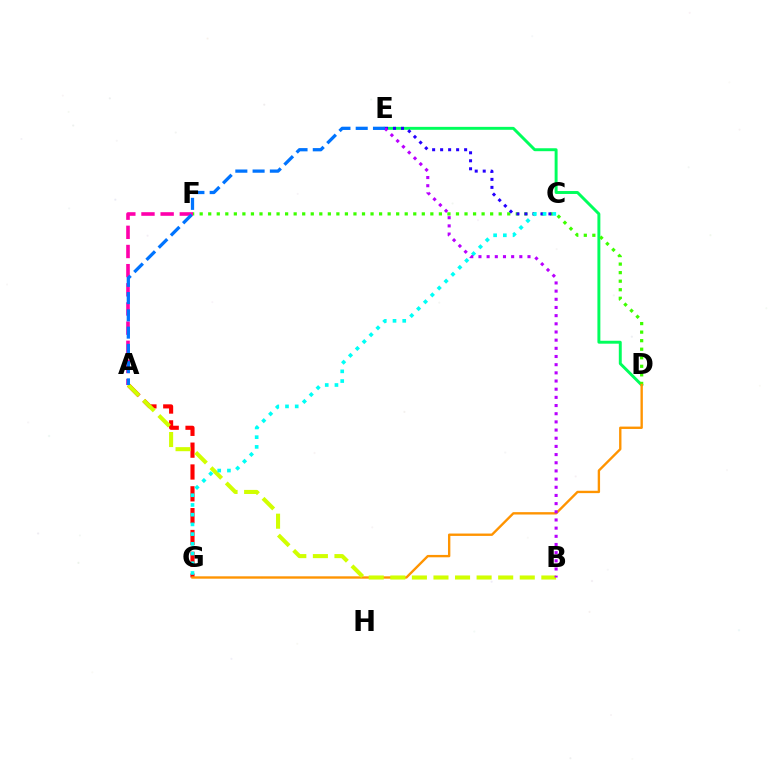{('D', 'E'): [{'color': '#00ff5c', 'line_style': 'solid', 'thickness': 2.12}], ('D', 'F'): [{'color': '#3dff00', 'line_style': 'dotted', 'thickness': 2.32}], ('A', 'G'): [{'color': '#ff0000', 'line_style': 'dashed', 'thickness': 2.97}], ('C', 'E'): [{'color': '#2500ff', 'line_style': 'dotted', 'thickness': 2.17}], ('D', 'G'): [{'color': '#ff9400', 'line_style': 'solid', 'thickness': 1.7}], ('A', 'B'): [{'color': '#d1ff00', 'line_style': 'dashed', 'thickness': 2.93}], ('A', 'F'): [{'color': '#ff00ac', 'line_style': 'dashed', 'thickness': 2.6}], ('C', 'G'): [{'color': '#00fff6', 'line_style': 'dotted', 'thickness': 2.64}], ('B', 'E'): [{'color': '#b900ff', 'line_style': 'dotted', 'thickness': 2.22}], ('A', 'E'): [{'color': '#0074ff', 'line_style': 'dashed', 'thickness': 2.34}]}